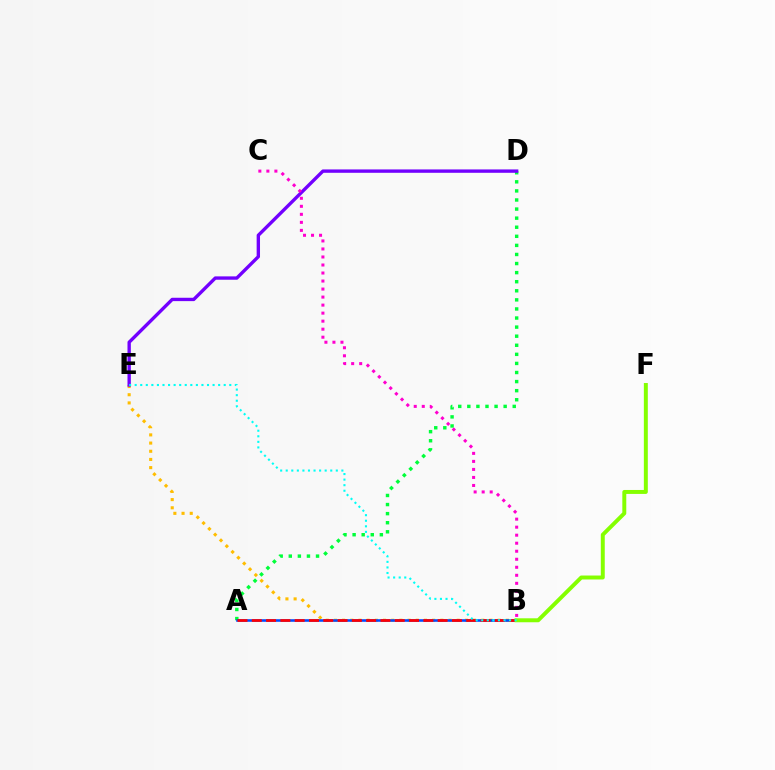{('B', 'E'): [{'color': '#ffbd00', 'line_style': 'dotted', 'thickness': 2.22}, {'color': '#00fff6', 'line_style': 'dotted', 'thickness': 1.51}], ('A', 'D'): [{'color': '#00ff39', 'line_style': 'dotted', 'thickness': 2.47}], ('A', 'B'): [{'color': '#004bff', 'line_style': 'solid', 'thickness': 1.86}, {'color': '#ff0000', 'line_style': 'dashed', 'thickness': 1.94}], ('D', 'E'): [{'color': '#7200ff', 'line_style': 'solid', 'thickness': 2.42}], ('B', 'C'): [{'color': '#ff00cf', 'line_style': 'dotted', 'thickness': 2.18}], ('B', 'F'): [{'color': '#84ff00', 'line_style': 'solid', 'thickness': 2.85}]}